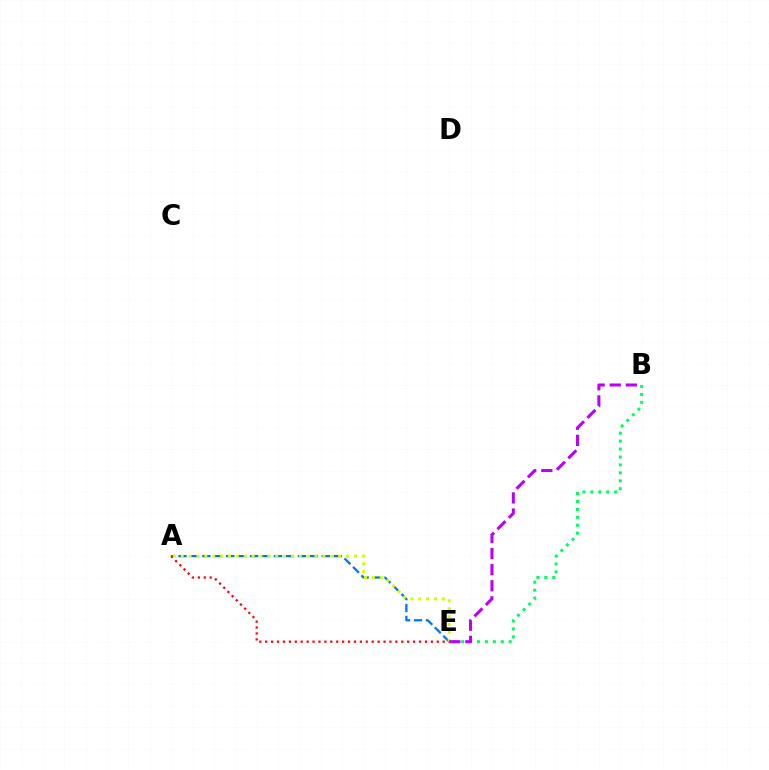{('A', 'E'): [{'color': '#0074ff', 'line_style': 'dashed', 'thickness': 1.62}, {'color': '#ff0000', 'line_style': 'dotted', 'thickness': 1.61}, {'color': '#d1ff00', 'line_style': 'dotted', 'thickness': 2.14}], ('B', 'E'): [{'color': '#00ff5c', 'line_style': 'dotted', 'thickness': 2.16}, {'color': '#b900ff', 'line_style': 'dashed', 'thickness': 2.19}]}